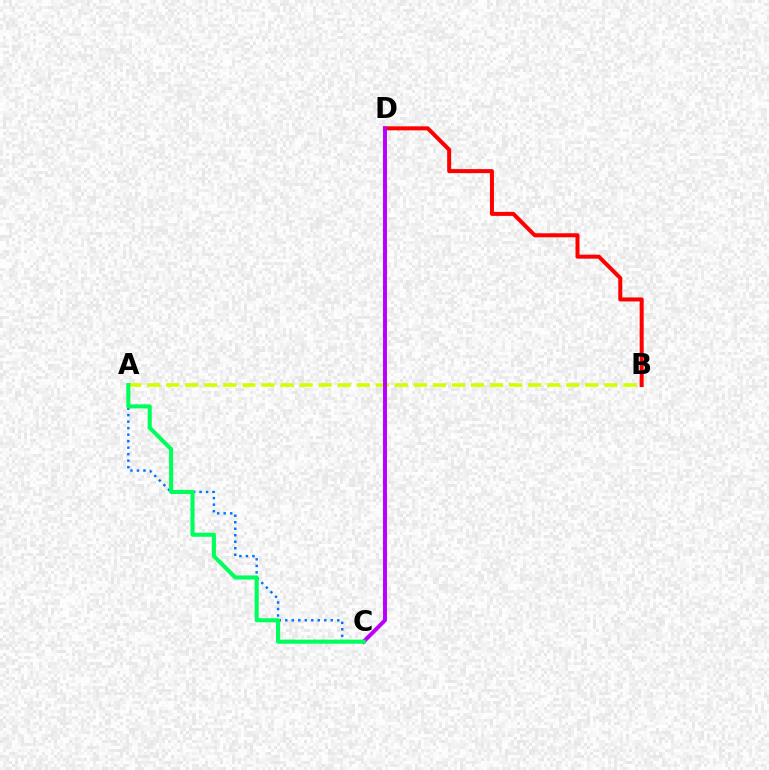{('A', 'C'): [{'color': '#0074ff', 'line_style': 'dotted', 'thickness': 1.77}, {'color': '#00ff5c', 'line_style': 'solid', 'thickness': 2.94}], ('A', 'B'): [{'color': '#d1ff00', 'line_style': 'dashed', 'thickness': 2.59}], ('B', 'D'): [{'color': '#ff0000', 'line_style': 'solid', 'thickness': 2.89}], ('C', 'D'): [{'color': '#b900ff', 'line_style': 'solid', 'thickness': 2.84}]}